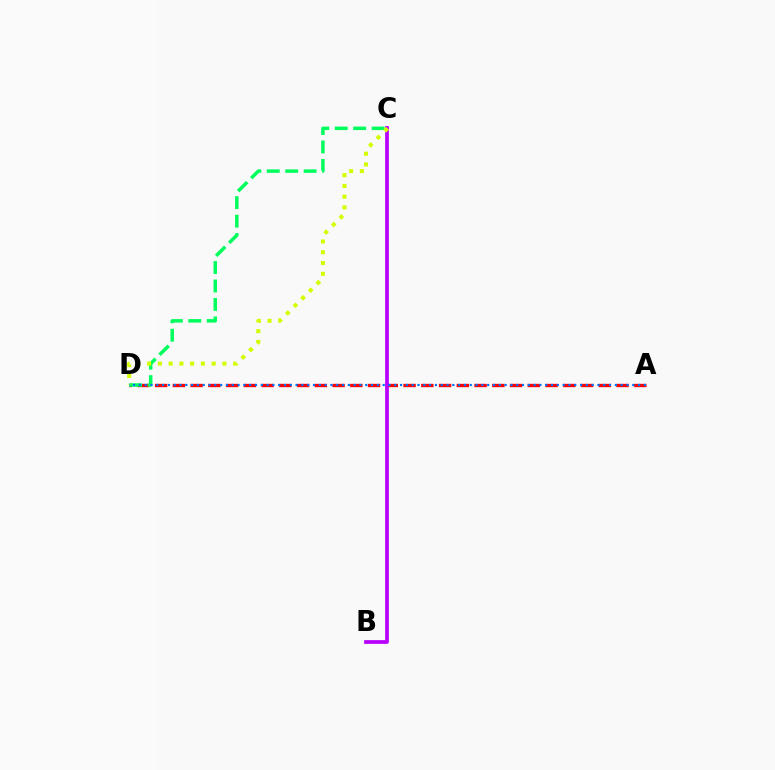{('A', 'D'): [{'color': '#ff0000', 'line_style': 'dashed', 'thickness': 2.41}, {'color': '#0074ff', 'line_style': 'dotted', 'thickness': 1.58}], ('C', 'D'): [{'color': '#00ff5c', 'line_style': 'dashed', 'thickness': 2.51}, {'color': '#d1ff00', 'line_style': 'dotted', 'thickness': 2.92}], ('B', 'C'): [{'color': '#b900ff', 'line_style': 'solid', 'thickness': 2.7}]}